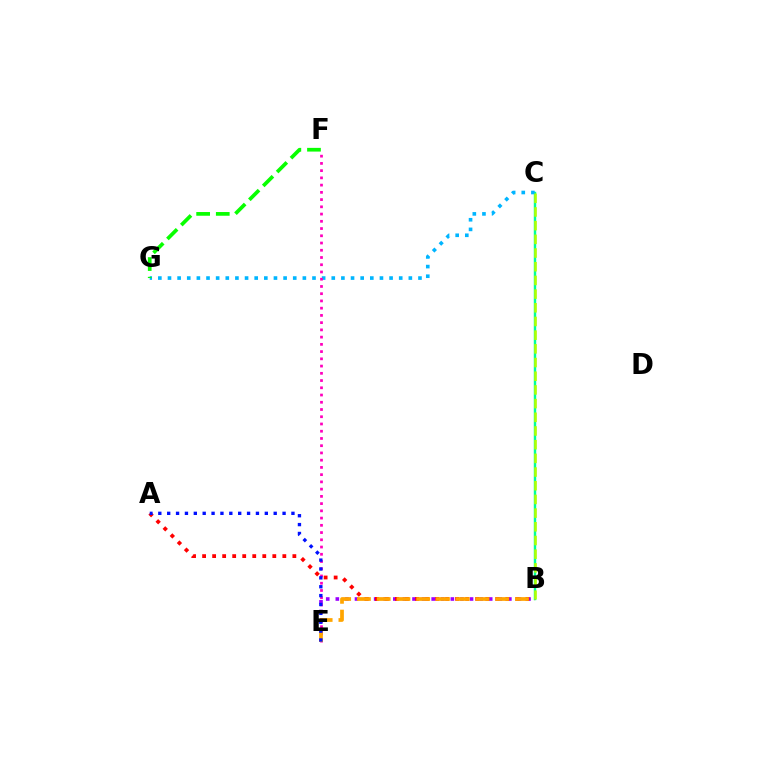{('B', 'C'): [{'color': '#00ff9d', 'line_style': 'solid', 'thickness': 1.75}, {'color': '#b3ff00', 'line_style': 'dashed', 'thickness': 1.86}], ('C', 'G'): [{'color': '#00b5ff', 'line_style': 'dotted', 'thickness': 2.62}], ('E', 'F'): [{'color': '#ff00bd', 'line_style': 'dotted', 'thickness': 1.97}], ('F', 'G'): [{'color': '#08ff00', 'line_style': 'dashed', 'thickness': 2.67}], ('B', 'E'): [{'color': '#9b00ff', 'line_style': 'dotted', 'thickness': 2.6}, {'color': '#ffa500', 'line_style': 'dashed', 'thickness': 2.68}], ('A', 'B'): [{'color': '#ff0000', 'line_style': 'dotted', 'thickness': 2.72}], ('A', 'E'): [{'color': '#0010ff', 'line_style': 'dotted', 'thickness': 2.41}]}